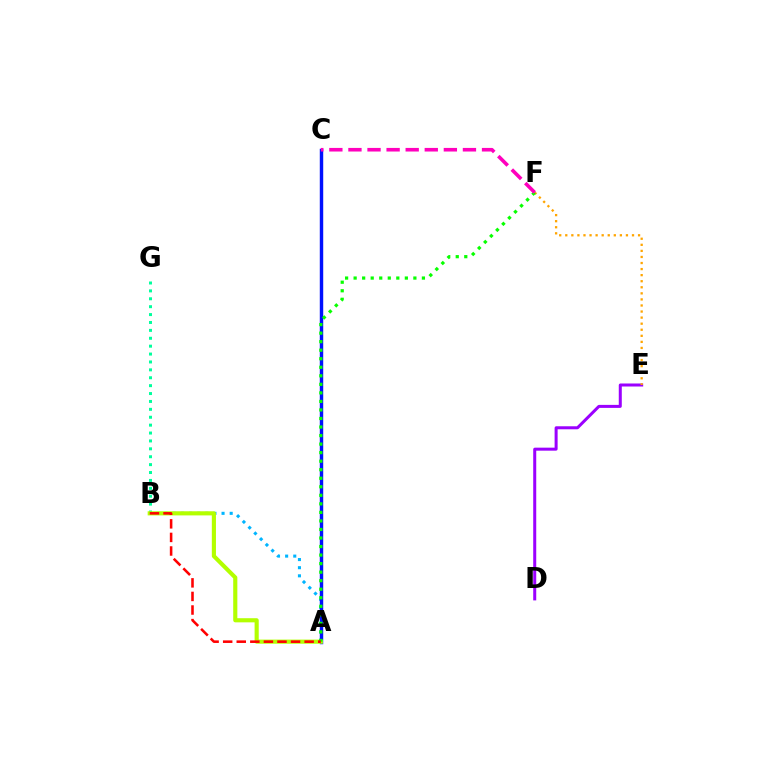{('A', 'B'): [{'color': '#00b5ff', 'line_style': 'dotted', 'thickness': 2.21}, {'color': '#b3ff00', 'line_style': 'solid', 'thickness': 2.97}, {'color': '#ff0000', 'line_style': 'dashed', 'thickness': 1.84}], ('D', 'E'): [{'color': '#9b00ff', 'line_style': 'solid', 'thickness': 2.17}], ('A', 'C'): [{'color': '#0010ff', 'line_style': 'solid', 'thickness': 2.47}], ('B', 'G'): [{'color': '#00ff9d', 'line_style': 'dotted', 'thickness': 2.15}], ('E', 'F'): [{'color': '#ffa500', 'line_style': 'dotted', 'thickness': 1.65}], ('A', 'F'): [{'color': '#08ff00', 'line_style': 'dotted', 'thickness': 2.32}], ('C', 'F'): [{'color': '#ff00bd', 'line_style': 'dashed', 'thickness': 2.59}]}